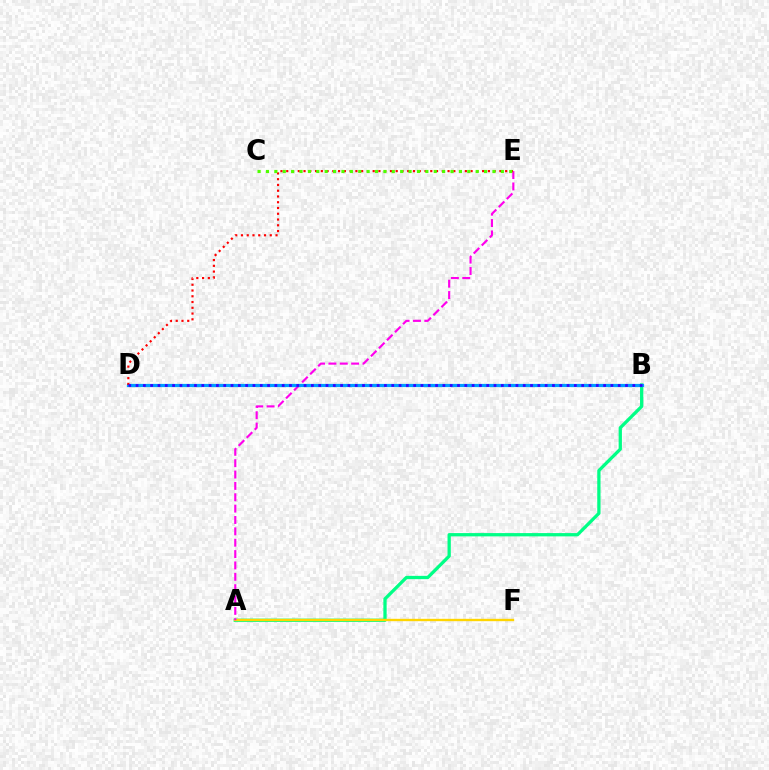{('A', 'B'): [{'color': '#00ff86', 'line_style': 'solid', 'thickness': 2.36}], ('A', 'F'): [{'color': '#ffd500', 'line_style': 'solid', 'thickness': 1.7}], ('A', 'E'): [{'color': '#ff00ed', 'line_style': 'dashed', 'thickness': 1.54}], ('B', 'D'): [{'color': '#009eff', 'line_style': 'solid', 'thickness': 2.31}, {'color': '#3700ff', 'line_style': 'dotted', 'thickness': 1.98}], ('D', 'E'): [{'color': '#ff0000', 'line_style': 'dotted', 'thickness': 1.57}], ('C', 'E'): [{'color': '#4fff00', 'line_style': 'dotted', 'thickness': 2.28}]}